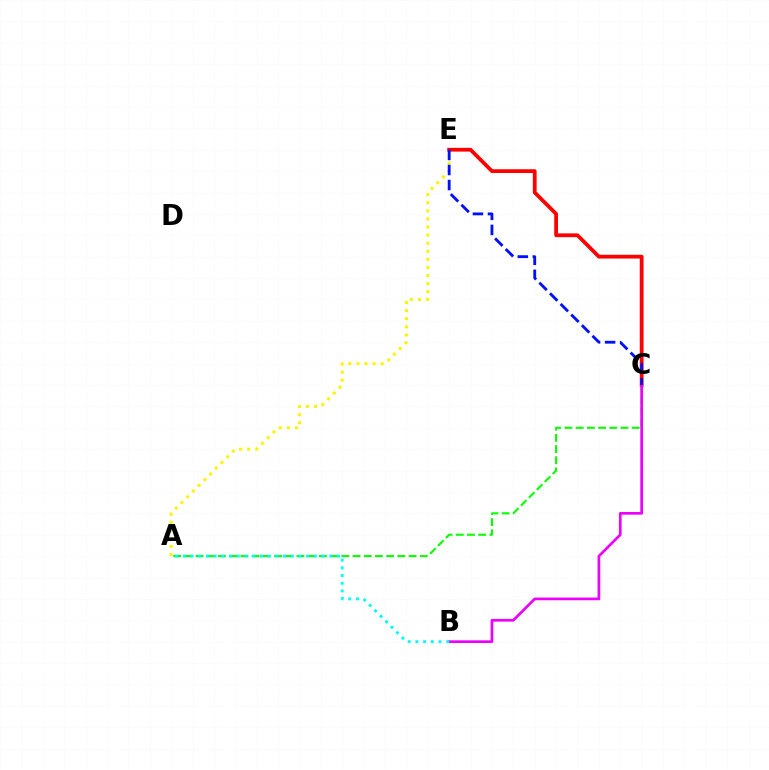{('A', 'C'): [{'color': '#08ff00', 'line_style': 'dashed', 'thickness': 1.52}], ('A', 'E'): [{'color': '#fcf500', 'line_style': 'dotted', 'thickness': 2.2}], ('C', 'E'): [{'color': '#ff0000', 'line_style': 'solid', 'thickness': 2.71}, {'color': '#0010ff', 'line_style': 'dashed', 'thickness': 2.04}], ('B', 'C'): [{'color': '#ee00ff', 'line_style': 'solid', 'thickness': 1.95}], ('A', 'B'): [{'color': '#00fff6', 'line_style': 'dotted', 'thickness': 2.1}]}